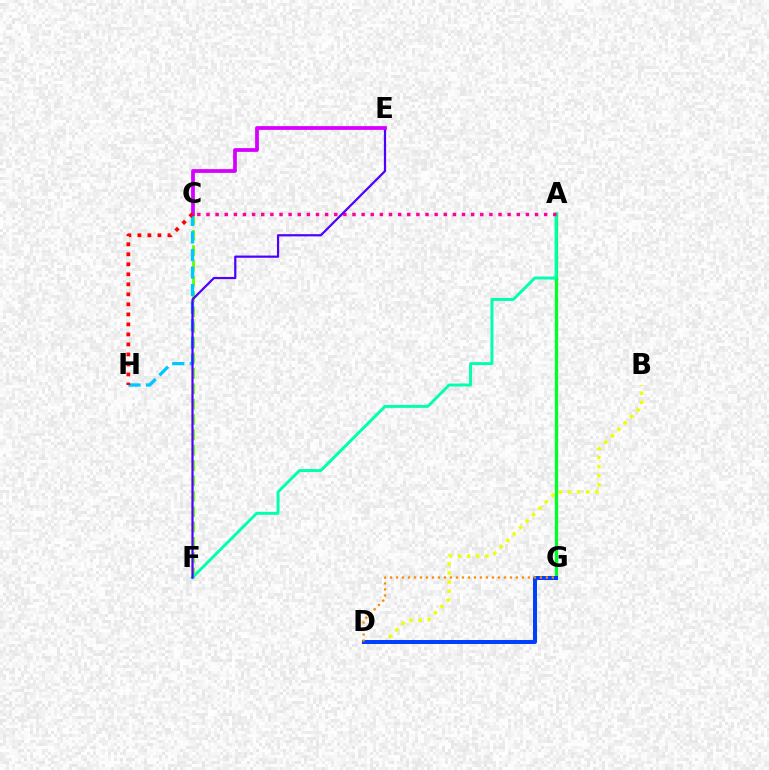{('A', 'G'): [{'color': '#00ff27', 'line_style': 'solid', 'thickness': 2.35}], ('C', 'F'): [{'color': '#66ff00', 'line_style': 'dashed', 'thickness': 2.09}], ('A', 'F'): [{'color': '#00ffaf', 'line_style': 'solid', 'thickness': 2.13}], ('B', 'D'): [{'color': '#eeff00', 'line_style': 'dotted', 'thickness': 2.47}], ('A', 'C'): [{'color': '#ff00a0', 'line_style': 'dotted', 'thickness': 2.48}], ('D', 'G'): [{'color': '#003fff', 'line_style': 'solid', 'thickness': 2.87}, {'color': '#ff8800', 'line_style': 'dotted', 'thickness': 1.63}], ('C', 'H'): [{'color': '#00c7ff', 'line_style': 'dashed', 'thickness': 2.38}, {'color': '#ff0000', 'line_style': 'dotted', 'thickness': 2.72}], ('E', 'F'): [{'color': '#4f00ff', 'line_style': 'solid', 'thickness': 1.6}], ('C', 'E'): [{'color': '#d600ff', 'line_style': 'solid', 'thickness': 2.7}]}